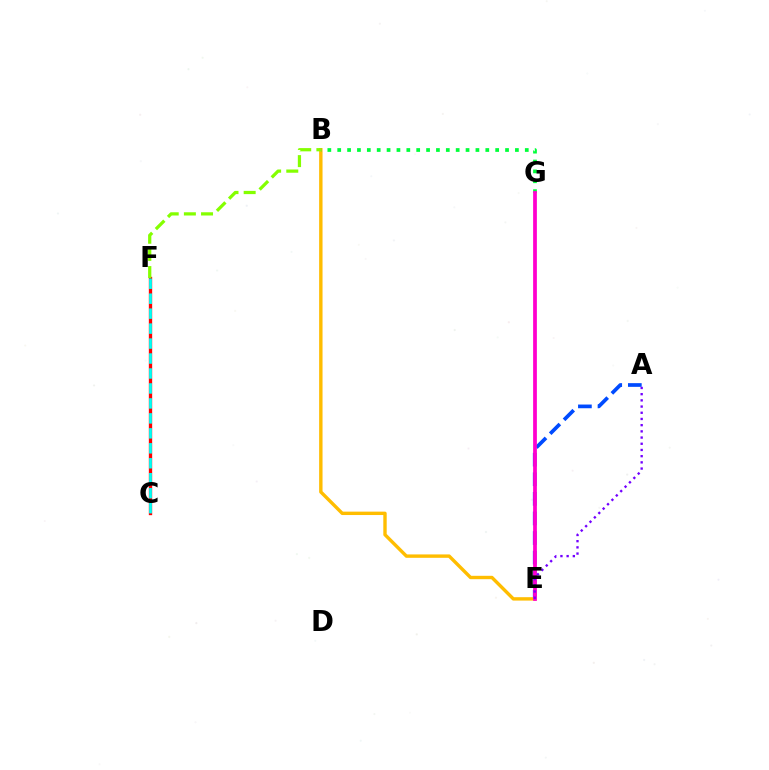{('A', 'E'): [{'color': '#004bff', 'line_style': 'dashed', 'thickness': 2.66}, {'color': '#7200ff', 'line_style': 'dotted', 'thickness': 1.68}], ('B', 'E'): [{'color': '#ffbd00', 'line_style': 'solid', 'thickness': 2.44}], ('B', 'G'): [{'color': '#00ff39', 'line_style': 'dotted', 'thickness': 2.68}], ('C', 'F'): [{'color': '#ff0000', 'line_style': 'solid', 'thickness': 2.4}, {'color': '#00fff6', 'line_style': 'dashed', 'thickness': 2.03}], ('B', 'F'): [{'color': '#84ff00', 'line_style': 'dashed', 'thickness': 2.33}], ('E', 'G'): [{'color': '#ff00cf', 'line_style': 'solid', 'thickness': 2.7}]}